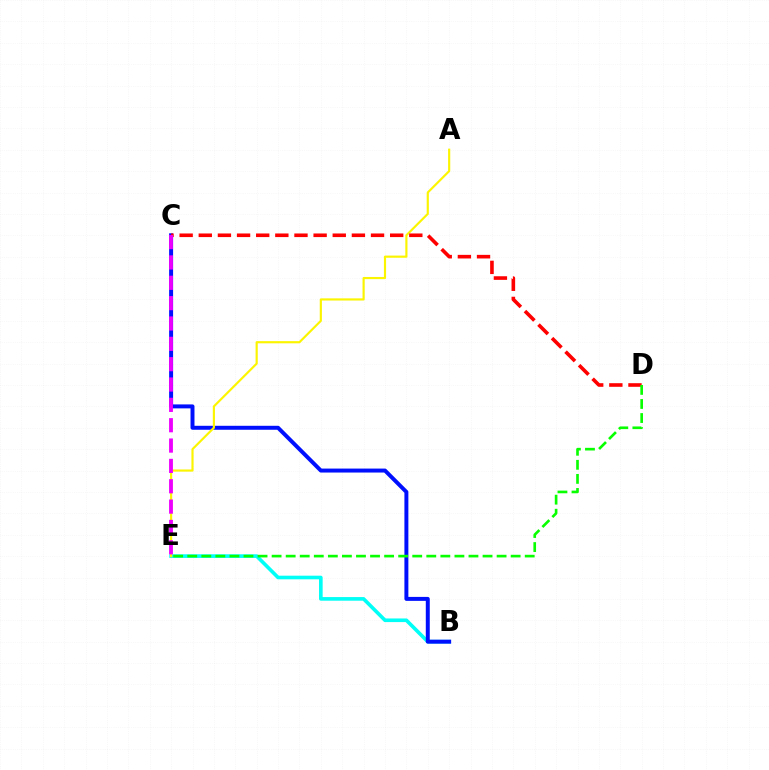{('B', 'E'): [{'color': '#00fff6', 'line_style': 'solid', 'thickness': 2.61}], ('B', 'C'): [{'color': '#0010ff', 'line_style': 'solid', 'thickness': 2.86}], ('A', 'E'): [{'color': '#fcf500', 'line_style': 'solid', 'thickness': 1.56}], ('C', 'D'): [{'color': '#ff0000', 'line_style': 'dashed', 'thickness': 2.6}], ('C', 'E'): [{'color': '#ee00ff', 'line_style': 'dashed', 'thickness': 2.76}], ('D', 'E'): [{'color': '#08ff00', 'line_style': 'dashed', 'thickness': 1.91}]}